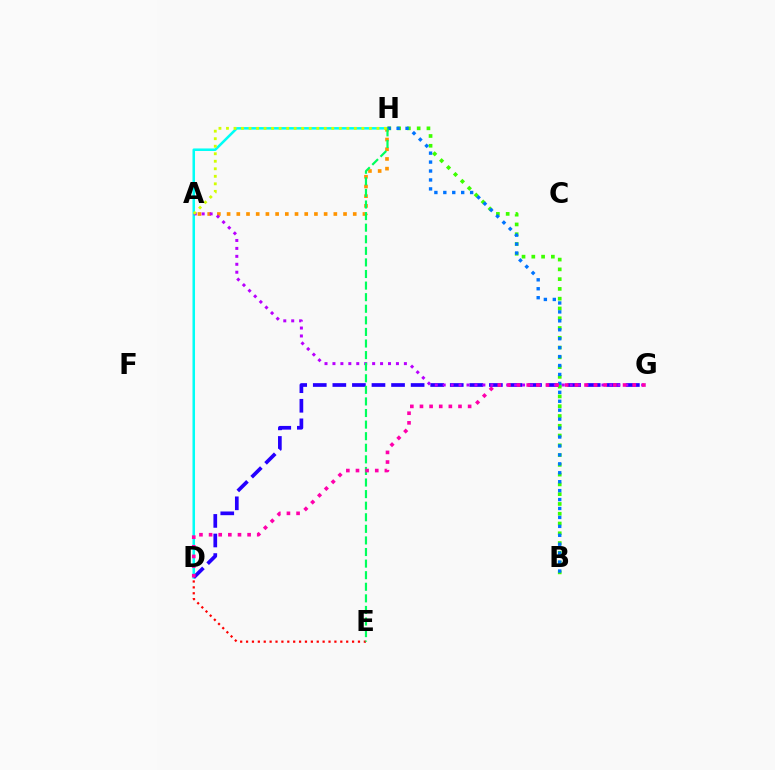{('D', 'H'): [{'color': '#00fff6', 'line_style': 'solid', 'thickness': 1.83}], ('D', 'G'): [{'color': '#2500ff', 'line_style': 'dashed', 'thickness': 2.66}, {'color': '#ff00ac', 'line_style': 'dotted', 'thickness': 2.62}], ('D', 'E'): [{'color': '#ff0000', 'line_style': 'dotted', 'thickness': 1.6}], ('A', 'H'): [{'color': '#ff9400', 'line_style': 'dotted', 'thickness': 2.64}, {'color': '#d1ff00', 'line_style': 'dotted', 'thickness': 2.04}], ('A', 'G'): [{'color': '#b900ff', 'line_style': 'dotted', 'thickness': 2.16}], ('B', 'H'): [{'color': '#3dff00', 'line_style': 'dotted', 'thickness': 2.66}, {'color': '#0074ff', 'line_style': 'dotted', 'thickness': 2.43}], ('E', 'H'): [{'color': '#00ff5c', 'line_style': 'dashed', 'thickness': 1.57}]}